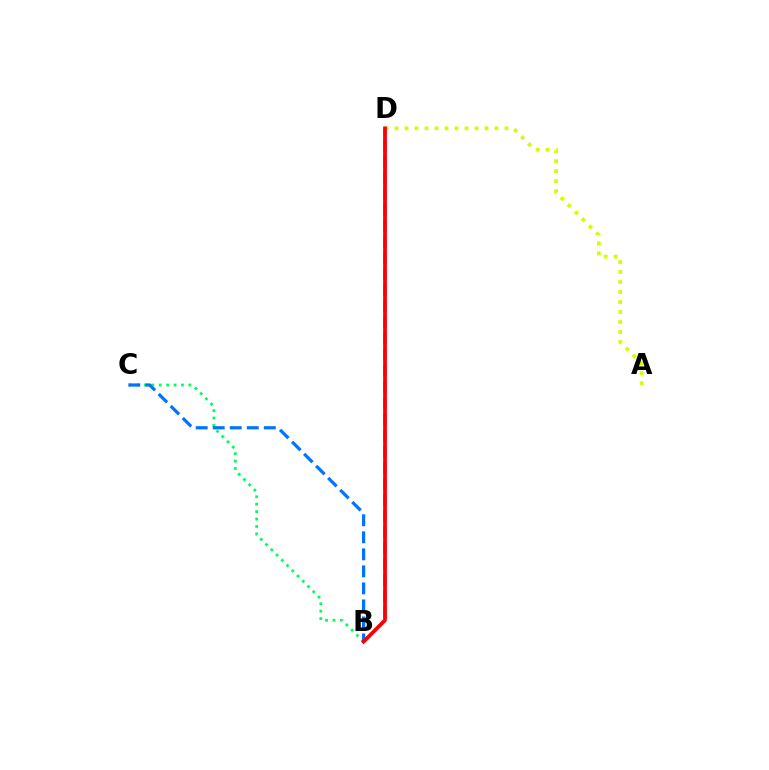{('A', 'D'): [{'color': '#d1ff00', 'line_style': 'dotted', 'thickness': 2.72}], ('B', 'C'): [{'color': '#00ff5c', 'line_style': 'dotted', 'thickness': 2.02}, {'color': '#0074ff', 'line_style': 'dashed', 'thickness': 2.31}], ('B', 'D'): [{'color': '#b900ff', 'line_style': 'dashed', 'thickness': 2.19}, {'color': '#ff0000', 'line_style': 'solid', 'thickness': 2.67}]}